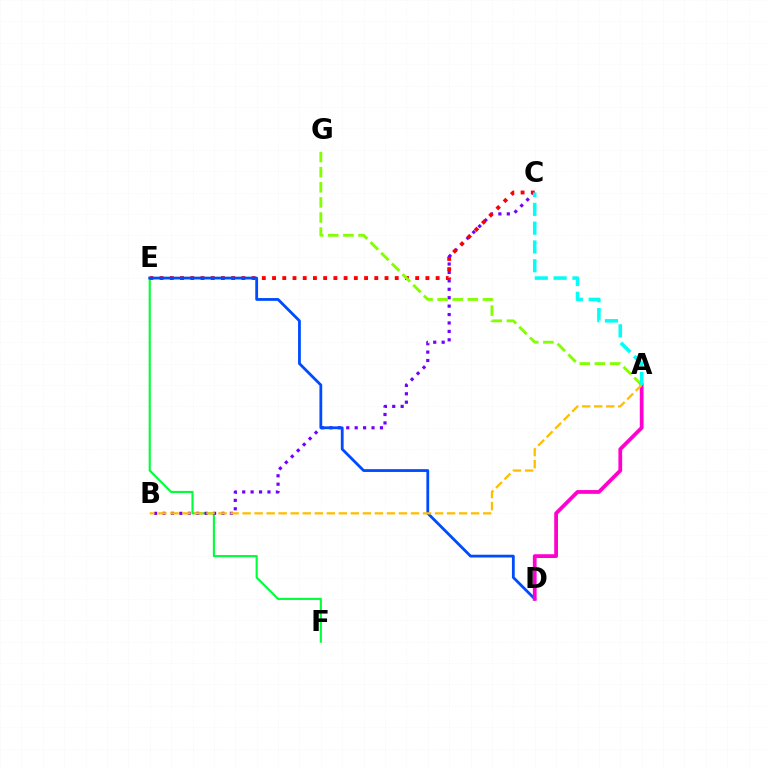{('E', 'F'): [{'color': '#00ff39', 'line_style': 'solid', 'thickness': 1.53}], ('B', 'C'): [{'color': '#7200ff', 'line_style': 'dotted', 'thickness': 2.29}], ('C', 'E'): [{'color': '#ff0000', 'line_style': 'dotted', 'thickness': 2.78}], ('D', 'E'): [{'color': '#004bff', 'line_style': 'solid', 'thickness': 2.01}], ('A', 'G'): [{'color': '#84ff00', 'line_style': 'dashed', 'thickness': 2.05}], ('A', 'D'): [{'color': '#ff00cf', 'line_style': 'solid', 'thickness': 2.71}], ('A', 'C'): [{'color': '#00fff6', 'line_style': 'dashed', 'thickness': 2.56}], ('A', 'B'): [{'color': '#ffbd00', 'line_style': 'dashed', 'thickness': 1.63}]}